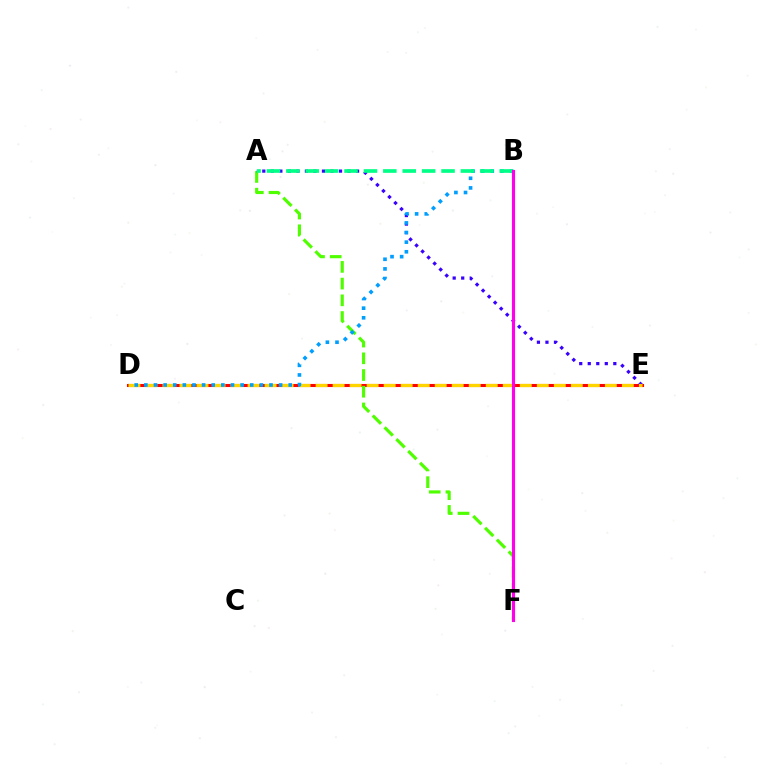{('D', 'E'): [{'color': '#ff0000', 'line_style': 'solid', 'thickness': 2.21}, {'color': '#ffd500', 'line_style': 'dashed', 'thickness': 2.31}], ('A', 'F'): [{'color': '#4fff00', 'line_style': 'dashed', 'thickness': 2.27}], ('A', 'E'): [{'color': '#3700ff', 'line_style': 'dotted', 'thickness': 2.32}], ('B', 'D'): [{'color': '#009eff', 'line_style': 'dotted', 'thickness': 2.62}], ('A', 'B'): [{'color': '#00ff86', 'line_style': 'dashed', 'thickness': 2.64}], ('B', 'F'): [{'color': '#ff00ed', 'line_style': 'solid', 'thickness': 2.25}]}